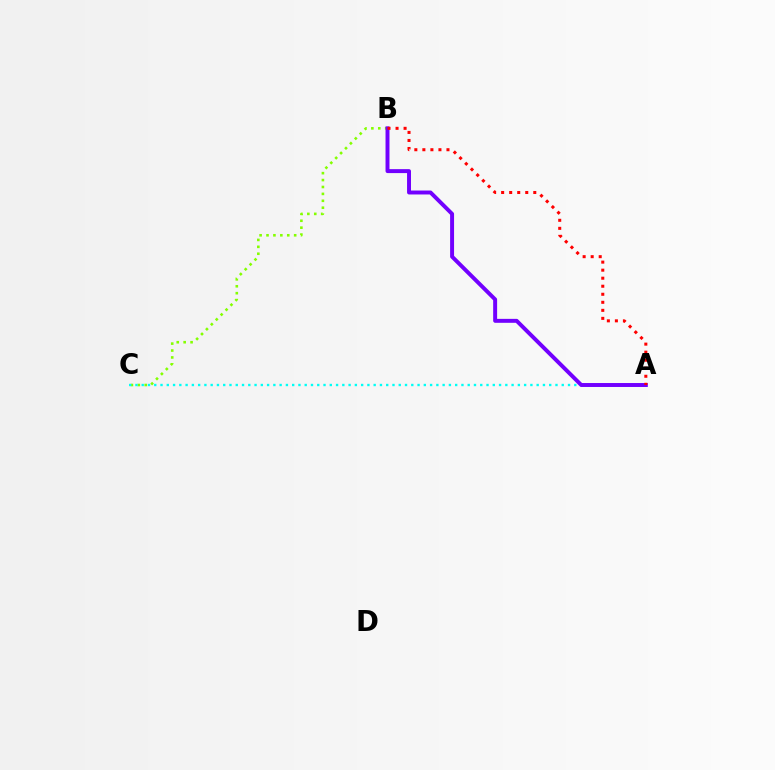{('B', 'C'): [{'color': '#84ff00', 'line_style': 'dotted', 'thickness': 1.88}], ('A', 'C'): [{'color': '#00fff6', 'line_style': 'dotted', 'thickness': 1.7}], ('A', 'B'): [{'color': '#7200ff', 'line_style': 'solid', 'thickness': 2.84}, {'color': '#ff0000', 'line_style': 'dotted', 'thickness': 2.18}]}